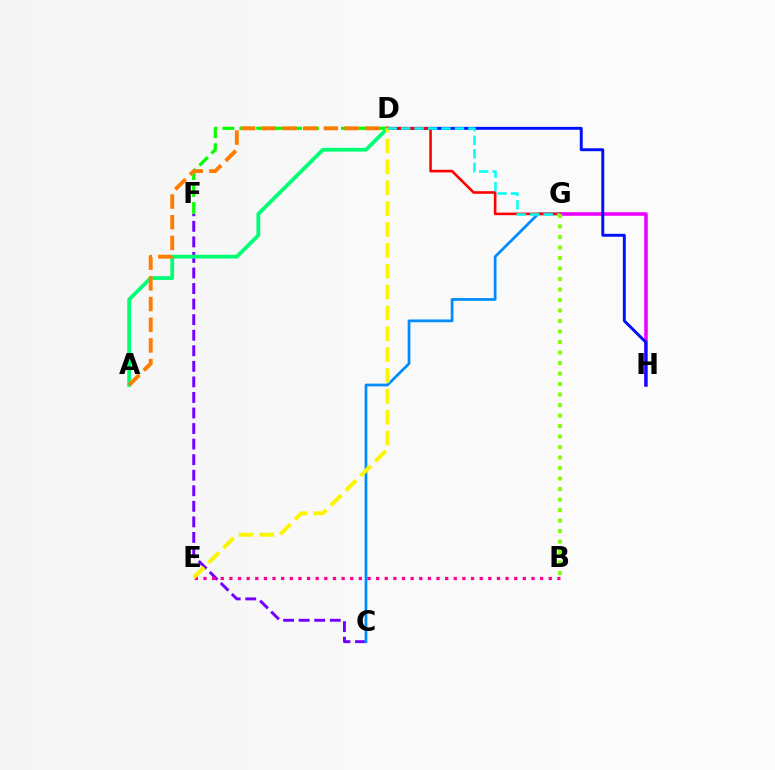{('C', 'F'): [{'color': '#7200ff', 'line_style': 'dashed', 'thickness': 2.11}], ('C', 'G'): [{'color': '#008cff', 'line_style': 'solid', 'thickness': 1.97}], ('B', 'E'): [{'color': '#ff0094', 'line_style': 'dotted', 'thickness': 2.35}], ('G', 'H'): [{'color': '#ee00ff', 'line_style': 'solid', 'thickness': 2.56}], ('D', 'F'): [{'color': '#08ff00', 'line_style': 'dashed', 'thickness': 2.3}], ('A', 'D'): [{'color': '#00ff74', 'line_style': 'solid', 'thickness': 2.72}, {'color': '#ff7c00', 'line_style': 'dashed', 'thickness': 2.81}], ('D', 'H'): [{'color': '#0010ff', 'line_style': 'solid', 'thickness': 2.11}], ('D', 'G'): [{'color': '#ff0000', 'line_style': 'solid', 'thickness': 1.87}, {'color': '#00fff6', 'line_style': 'dashed', 'thickness': 1.83}], ('D', 'E'): [{'color': '#fcf500', 'line_style': 'dashed', 'thickness': 2.84}], ('B', 'G'): [{'color': '#84ff00', 'line_style': 'dotted', 'thickness': 2.85}]}